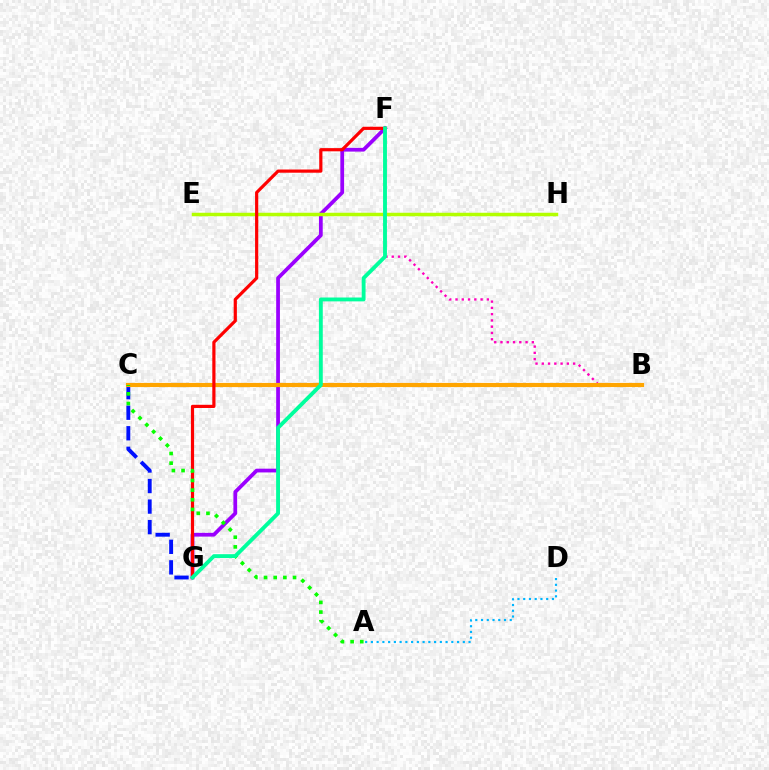{('A', 'D'): [{'color': '#00b5ff', 'line_style': 'dotted', 'thickness': 1.56}], ('B', 'F'): [{'color': '#ff00bd', 'line_style': 'dotted', 'thickness': 1.7}], ('F', 'G'): [{'color': '#9b00ff', 'line_style': 'solid', 'thickness': 2.7}, {'color': '#ff0000', 'line_style': 'solid', 'thickness': 2.3}, {'color': '#00ff9d', 'line_style': 'solid', 'thickness': 2.78}], ('C', 'G'): [{'color': '#0010ff', 'line_style': 'dashed', 'thickness': 2.79}], ('B', 'C'): [{'color': '#ffa500', 'line_style': 'solid', 'thickness': 2.99}], ('E', 'H'): [{'color': '#b3ff00', 'line_style': 'solid', 'thickness': 2.5}], ('A', 'C'): [{'color': '#08ff00', 'line_style': 'dotted', 'thickness': 2.63}]}